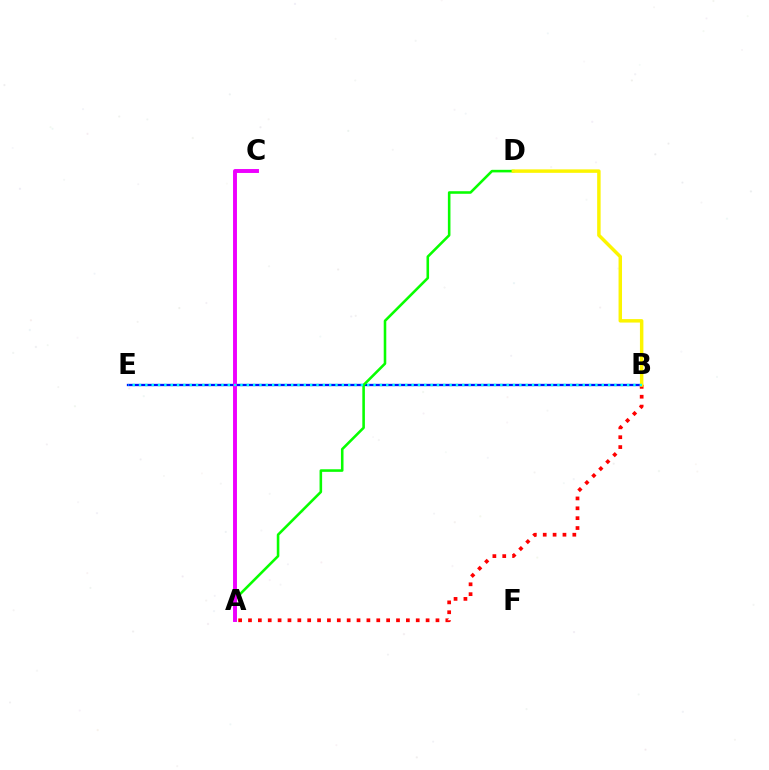{('B', 'E'): [{'color': '#0010ff', 'line_style': 'solid', 'thickness': 1.67}, {'color': '#00fff6', 'line_style': 'dotted', 'thickness': 1.72}], ('A', 'D'): [{'color': '#08ff00', 'line_style': 'solid', 'thickness': 1.85}], ('A', 'B'): [{'color': '#ff0000', 'line_style': 'dotted', 'thickness': 2.68}], ('B', 'D'): [{'color': '#fcf500', 'line_style': 'solid', 'thickness': 2.49}], ('A', 'C'): [{'color': '#ee00ff', 'line_style': 'solid', 'thickness': 2.82}]}